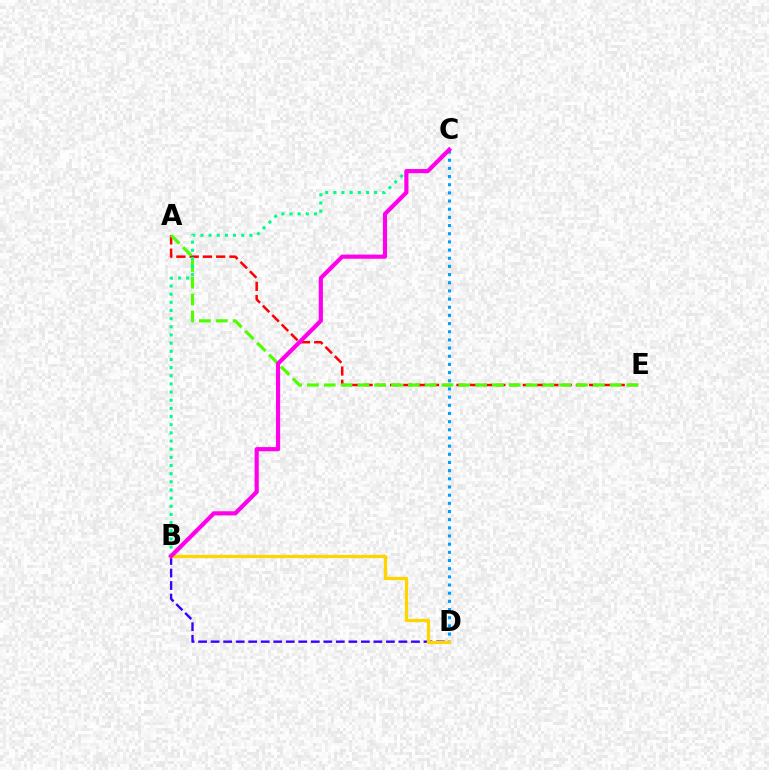{('B', 'D'): [{'color': '#3700ff', 'line_style': 'dashed', 'thickness': 1.7}, {'color': '#ffd500', 'line_style': 'solid', 'thickness': 2.35}], ('A', 'E'): [{'color': '#ff0000', 'line_style': 'dashed', 'thickness': 1.8}, {'color': '#4fff00', 'line_style': 'dashed', 'thickness': 2.29}], ('B', 'C'): [{'color': '#00ff86', 'line_style': 'dotted', 'thickness': 2.22}, {'color': '#ff00ed', 'line_style': 'solid', 'thickness': 2.99}], ('C', 'D'): [{'color': '#009eff', 'line_style': 'dotted', 'thickness': 2.22}]}